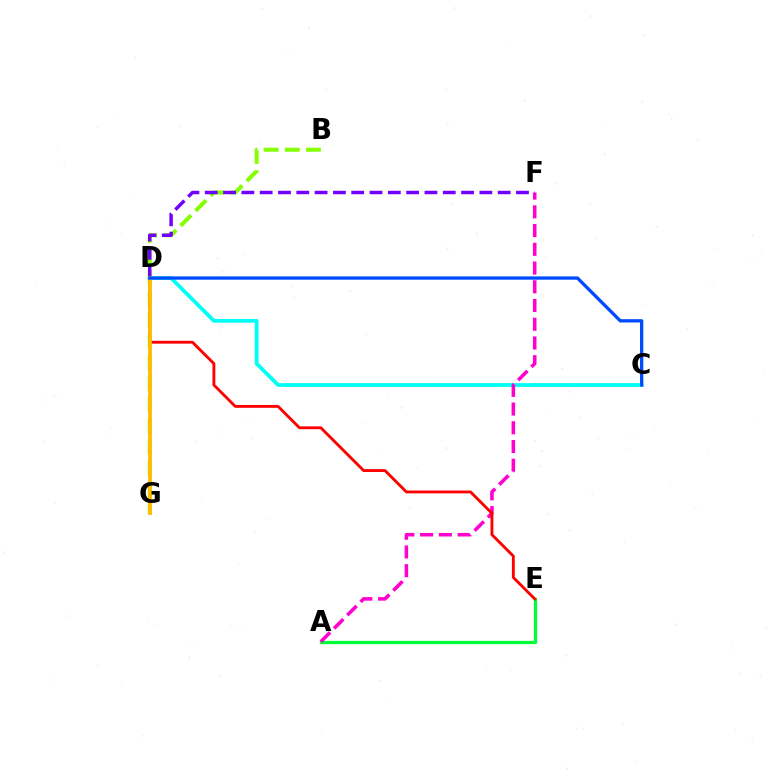{('A', 'E'): [{'color': '#00ff39', 'line_style': 'solid', 'thickness': 2.35}], ('B', 'G'): [{'color': '#84ff00', 'line_style': 'dashed', 'thickness': 2.88}], ('C', 'D'): [{'color': '#00fff6', 'line_style': 'solid', 'thickness': 2.71}, {'color': '#004bff', 'line_style': 'solid', 'thickness': 2.37}], ('A', 'F'): [{'color': '#ff00cf', 'line_style': 'dashed', 'thickness': 2.54}], ('D', 'E'): [{'color': '#ff0000', 'line_style': 'solid', 'thickness': 2.06}], ('D', 'F'): [{'color': '#7200ff', 'line_style': 'dashed', 'thickness': 2.49}], ('D', 'G'): [{'color': '#ffbd00', 'line_style': 'solid', 'thickness': 2.75}]}